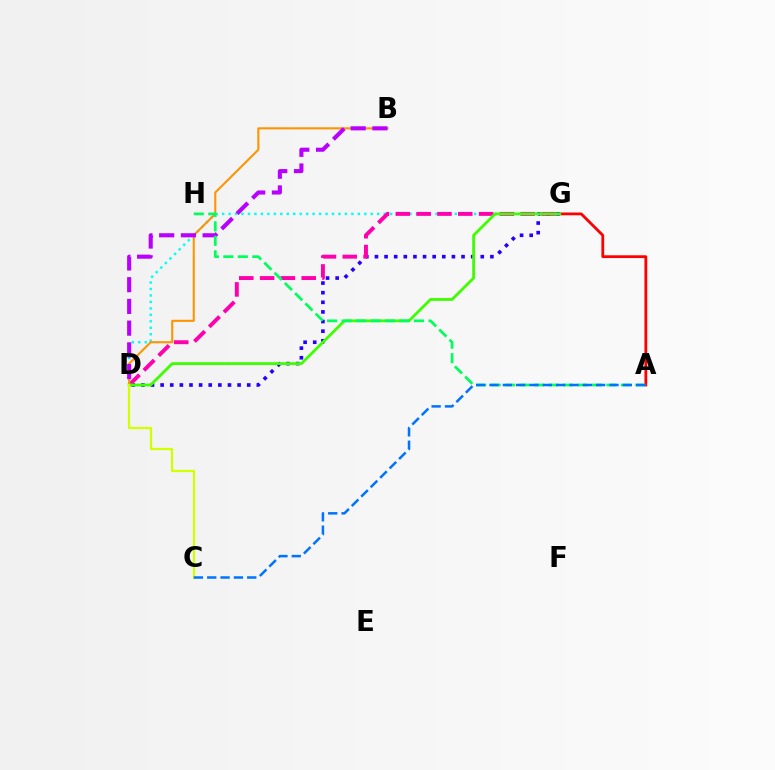{('A', 'G'): [{'color': '#ff0000', 'line_style': 'solid', 'thickness': 2.01}], ('D', 'G'): [{'color': '#00fff6', 'line_style': 'dotted', 'thickness': 1.76}, {'color': '#2500ff', 'line_style': 'dotted', 'thickness': 2.61}, {'color': '#ff00ac', 'line_style': 'dashed', 'thickness': 2.83}, {'color': '#3dff00', 'line_style': 'solid', 'thickness': 2.02}], ('B', 'D'): [{'color': '#ff9400', 'line_style': 'solid', 'thickness': 1.5}, {'color': '#b900ff', 'line_style': 'dashed', 'thickness': 2.95}], ('C', 'D'): [{'color': '#d1ff00', 'line_style': 'solid', 'thickness': 1.61}], ('A', 'H'): [{'color': '#00ff5c', 'line_style': 'dashed', 'thickness': 1.97}], ('A', 'C'): [{'color': '#0074ff', 'line_style': 'dashed', 'thickness': 1.81}]}